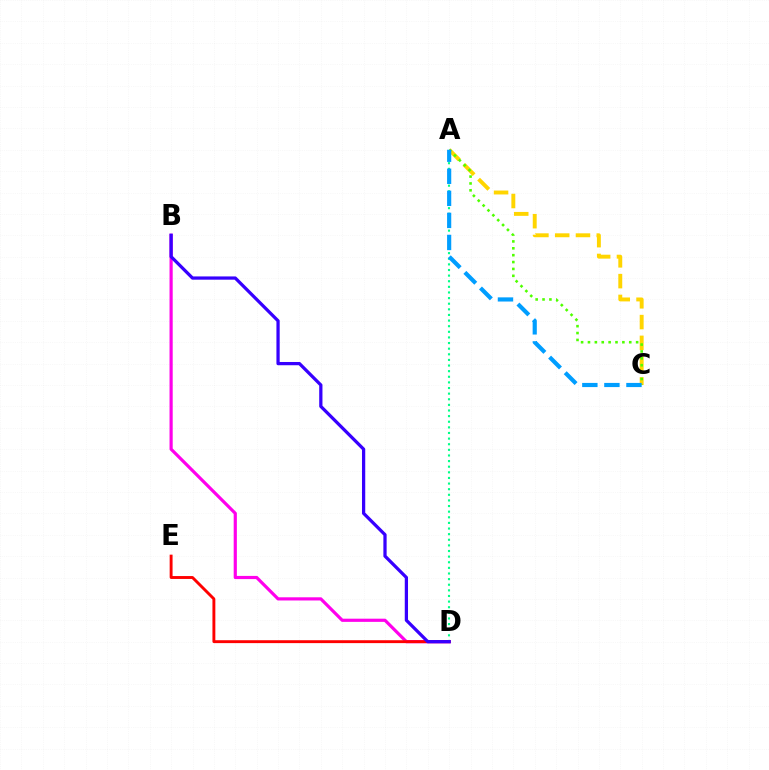{('B', 'D'): [{'color': '#ff00ed', 'line_style': 'solid', 'thickness': 2.29}, {'color': '#3700ff', 'line_style': 'solid', 'thickness': 2.34}], ('D', 'E'): [{'color': '#ff0000', 'line_style': 'solid', 'thickness': 2.09}], ('A', 'C'): [{'color': '#ffd500', 'line_style': 'dashed', 'thickness': 2.82}, {'color': '#4fff00', 'line_style': 'dotted', 'thickness': 1.87}, {'color': '#009eff', 'line_style': 'dashed', 'thickness': 3.0}], ('A', 'D'): [{'color': '#00ff86', 'line_style': 'dotted', 'thickness': 1.53}]}